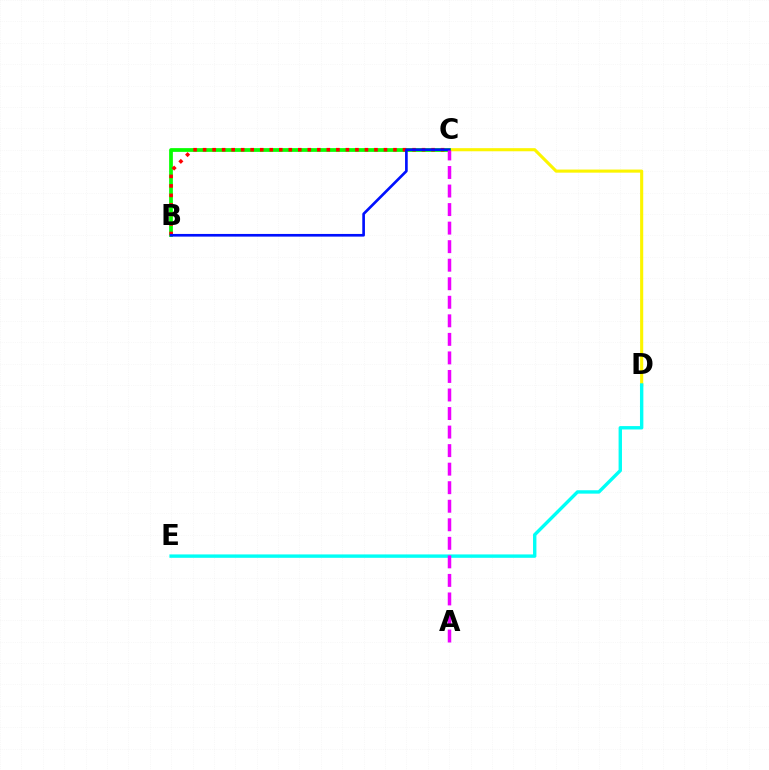{('C', 'D'): [{'color': '#fcf500', 'line_style': 'solid', 'thickness': 2.24}], ('D', 'E'): [{'color': '#00fff6', 'line_style': 'solid', 'thickness': 2.44}], ('B', 'C'): [{'color': '#08ff00', 'line_style': 'solid', 'thickness': 2.7}, {'color': '#ff0000', 'line_style': 'dotted', 'thickness': 2.59}, {'color': '#0010ff', 'line_style': 'solid', 'thickness': 1.92}], ('A', 'C'): [{'color': '#ee00ff', 'line_style': 'dashed', 'thickness': 2.52}]}